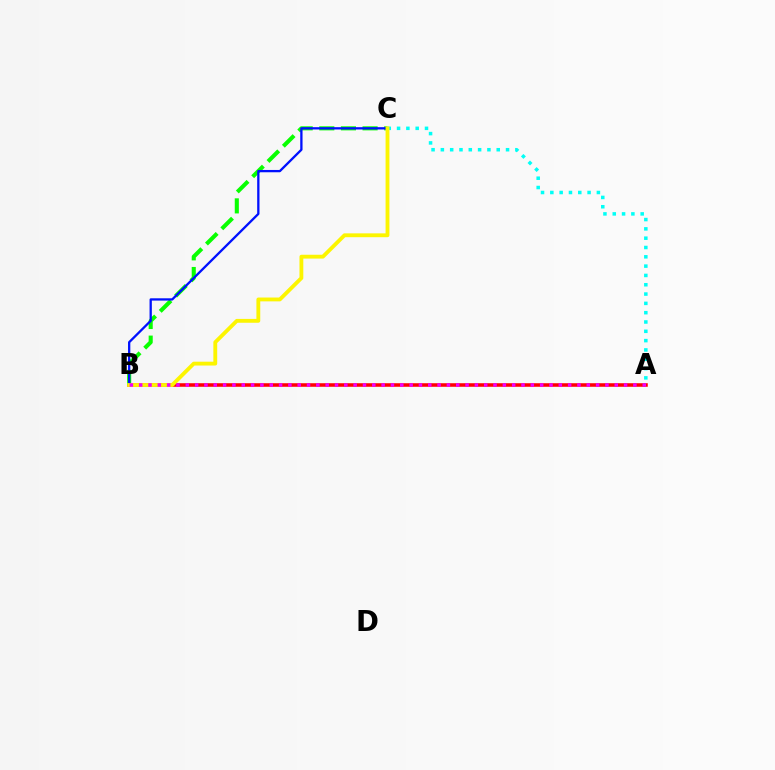{('A', 'B'): [{'color': '#ff0000', 'line_style': 'solid', 'thickness': 2.55}, {'color': '#ee00ff', 'line_style': 'dotted', 'thickness': 2.53}], ('B', 'C'): [{'color': '#08ff00', 'line_style': 'dashed', 'thickness': 2.94}, {'color': '#0010ff', 'line_style': 'solid', 'thickness': 1.65}, {'color': '#fcf500', 'line_style': 'solid', 'thickness': 2.77}], ('A', 'C'): [{'color': '#00fff6', 'line_style': 'dotted', 'thickness': 2.53}]}